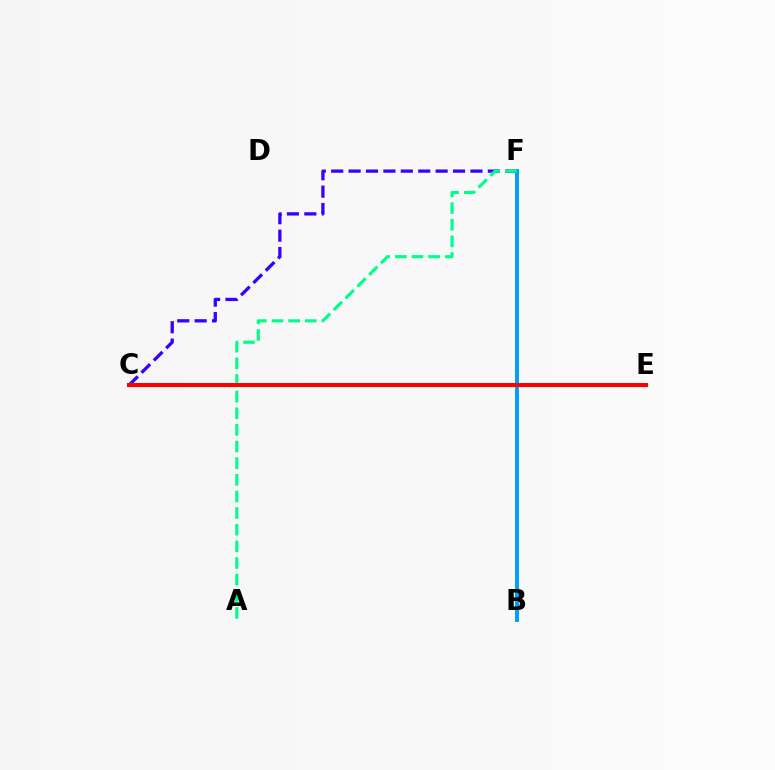{('C', 'F'): [{'color': '#3700ff', 'line_style': 'dashed', 'thickness': 2.36}], ('C', 'E'): [{'color': '#4fff00', 'line_style': 'solid', 'thickness': 2.38}, {'color': '#ff00ed', 'line_style': 'solid', 'thickness': 2.92}, {'color': '#ff0000', 'line_style': 'solid', 'thickness': 2.82}], ('B', 'F'): [{'color': '#ffd500', 'line_style': 'dotted', 'thickness': 2.3}, {'color': '#009eff', 'line_style': 'solid', 'thickness': 2.82}], ('A', 'F'): [{'color': '#00ff86', 'line_style': 'dashed', 'thickness': 2.26}]}